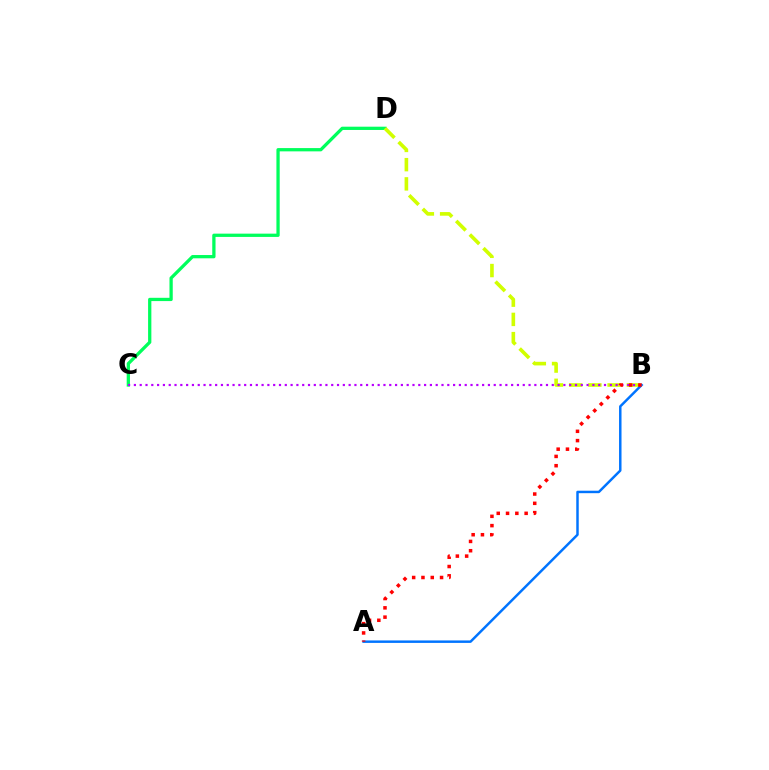{('C', 'D'): [{'color': '#00ff5c', 'line_style': 'solid', 'thickness': 2.36}], ('B', 'D'): [{'color': '#d1ff00', 'line_style': 'dashed', 'thickness': 2.61}], ('B', 'C'): [{'color': '#b900ff', 'line_style': 'dotted', 'thickness': 1.58}], ('A', 'B'): [{'color': '#0074ff', 'line_style': 'solid', 'thickness': 1.78}, {'color': '#ff0000', 'line_style': 'dotted', 'thickness': 2.53}]}